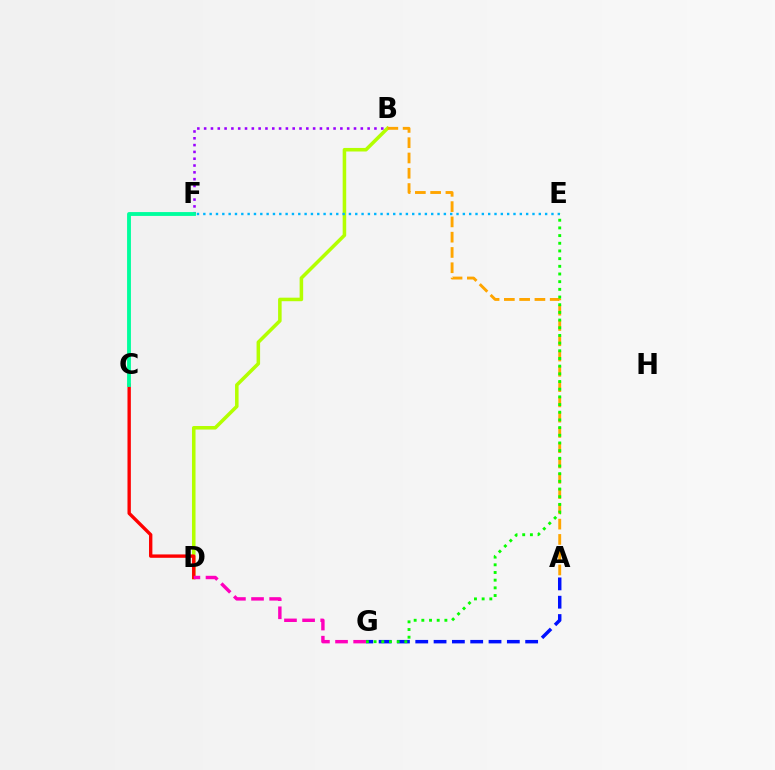{('B', 'D'): [{'color': '#b3ff00', 'line_style': 'solid', 'thickness': 2.55}], ('C', 'D'): [{'color': '#ff0000', 'line_style': 'solid', 'thickness': 2.42}], ('B', 'F'): [{'color': '#9b00ff', 'line_style': 'dotted', 'thickness': 1.85}], ('A', 'G'): [{'color': '#0010ff', 'line_style': 'dashed', 'thickness': 2.49}], ('D', 'G'): [{'color': '#ff00bd', 'line_style': 'dashed', 'thickness': 2.46}], ('A', 'B'): [{'color': '#ffa500', 'line_style': 'dashed', 'thickness': 2.08}], ('C', 'F'): [{'color': '#00ff9d', 'line_style': 'solid', 'thickness': 2.77}], ('E', 'F'): [{'color': '#00b5ff', 'line_style': 'dotted', 'thickness': 1.72}], ('E', 'G'): [{'color': '#08ff00', 'line_style': 'dotted', 'thickness': 2.09}]}